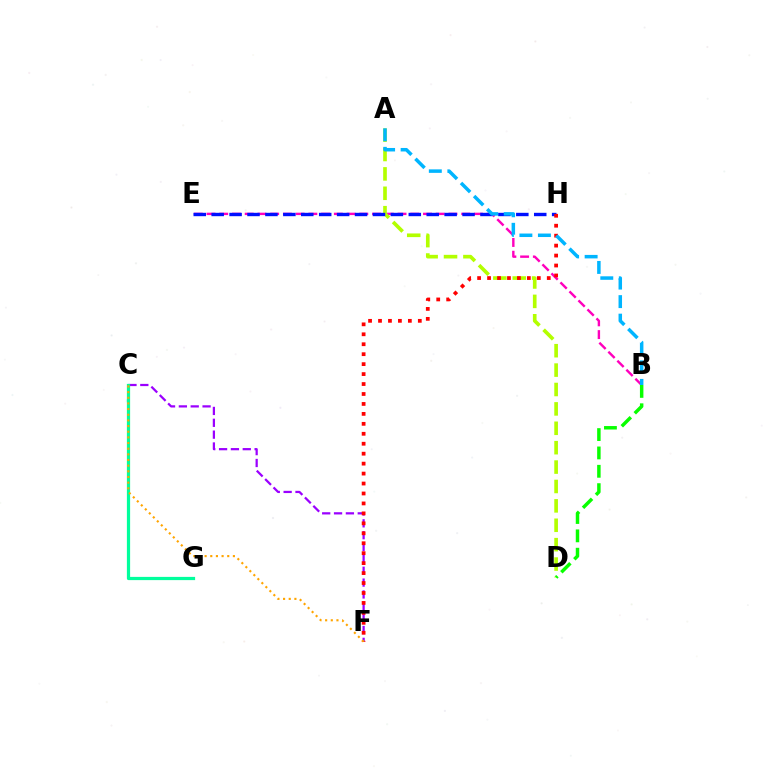{('C', 'F'): [{'color': '#9b00ff', 'line_style': 'dashed', 'thickness': 1.61}, {'color': '#ffa500', 'line_style': 'dotted', 'thickness': 1.54}], ('C', 'G'): [{'color': '#00ff9d', 'line_style': 'solid', 'thickness': 2.32}], ('B', 'E'): [{'color': '#ff00bd', 'line_style': 'dashed', 'thickness': 1.73}], ('A', 'D'): [{'color': '#b3ff00', 'line_style': 'dashed', 'thickness': 2.63}], ('E', 'H'): [{'color': '#0010ff', 'line_style': 'dashed', 'thickness': 2.43}], ('F', 'H'): [{'color': '#ff0000', 'line_style': 'dotted', 'thickness': 2.7}], ('A', 'B'): [{'color': '#00b5ff', 'line_style': 'dashed', 'thickness': 2.52}], ('B', 'D'): [{'color': '#08ff00', 'line_style': 'dashed', 'thickness': 2.49}]}